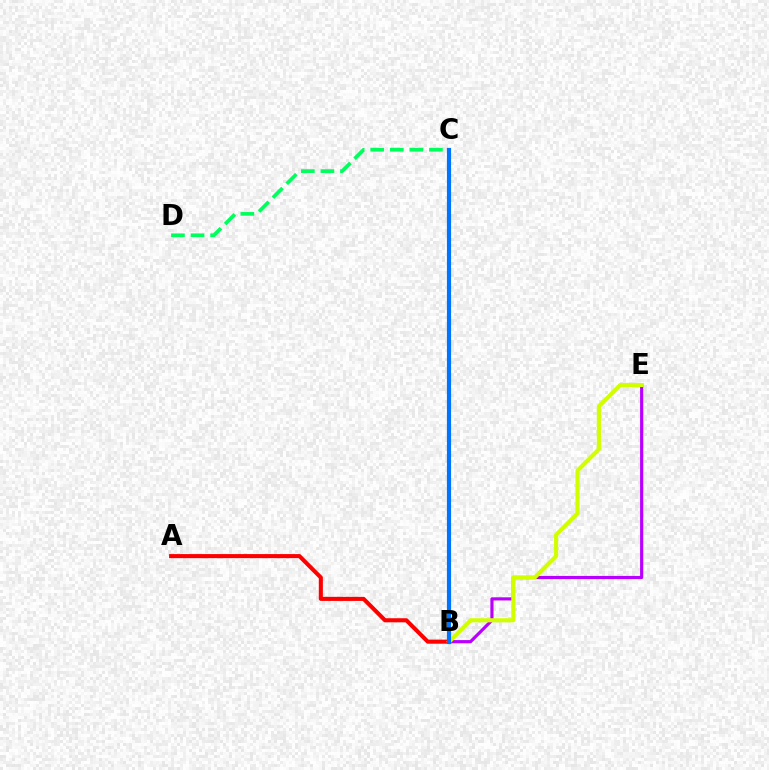{('A', 'B'): [{'color': '#ff0000', 'line_style': 'solid', 'thickness': 2.93}], ('B', 'E'): [{'color': '#b900ff', 'line_style': 'solid', 'thickness': 2.27}, {'color': '#d1ff00', 'line_style': 'solid', 'thickness': 2.97}], ('C', 'D'): [{'color': '#00ff5c', 'line_style': 'dashed', 'thickness': 2.66}], ('B', 'C'): [{'color': '#0074ff', 'line_style': 'solid', 'thickness': 3.0}]}